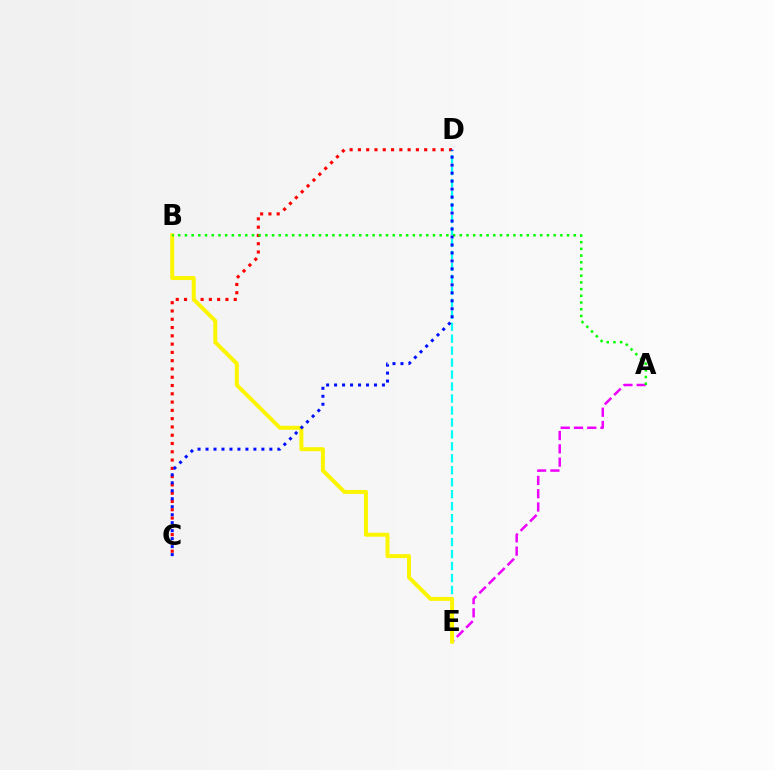{('A', 'E'): [{'color': '#ee00ff', 'line_style': 'dashed', 'thickness': 1.8}], ('C', 'D'): [{'color': '#ff0000', 'line_style': 'dotted', 'thickness': 2.25}, {'color': '#0010ff', 'line_style': 'dotted', 'thickness': 2.17}], ('D', 'E'): [{'color': '#00fff6', 'line_style': 'dashed', 'thickness': 1.63}], ('B', 'E'): [{'color': '#fcf500', 'line_style': 'solid', 'thickness': 2.86}], ('A', 'B'): [{'color': '#08ff00', 'line_style': 'dotted', 'thickness': 1.82}]}